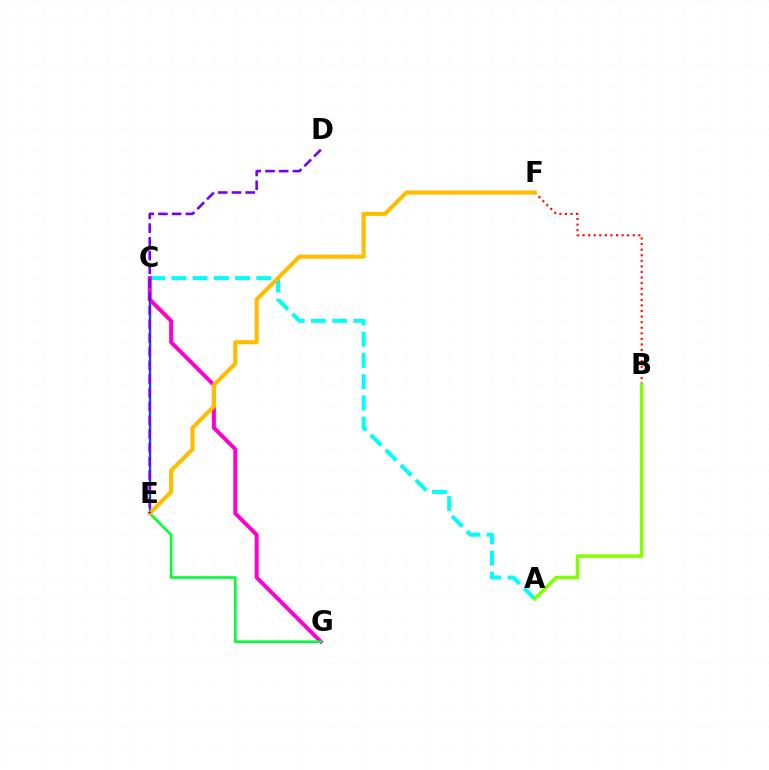{('C', 'E'): [{'color': '#004bff', 'line_style': 'solid', 'thickness': 1.68}], ('B', 'F'): [{'color': '#ff0000', 'line_style': 'dotted', 'thickness': 1.51}], ('A', 'C'): [{'color': '#00fff6', 'line_style': 'dashed', 'thickness': 2.88}], ('C', 'G'): [{'color': '#ff00cf', 'line_style': 'solid', 'thickness': 2.86}], ('A', 'B'): [{'color': '#84ff00', 'line_style': 'solid', 'thickness': 2.55}], ('E', 'G'): [{'color': '#00ff39', 'line_style': 'solid', 'thickness': 1.9}], ('E', 'F'): [{'color': '#ffbd00', 'line_style': 'solid', 'thickness': 2.97}], ('D', 'E'): [{'color': '#7200ff', 'line_style': 'dashed', 'thickness': 1.87}]}